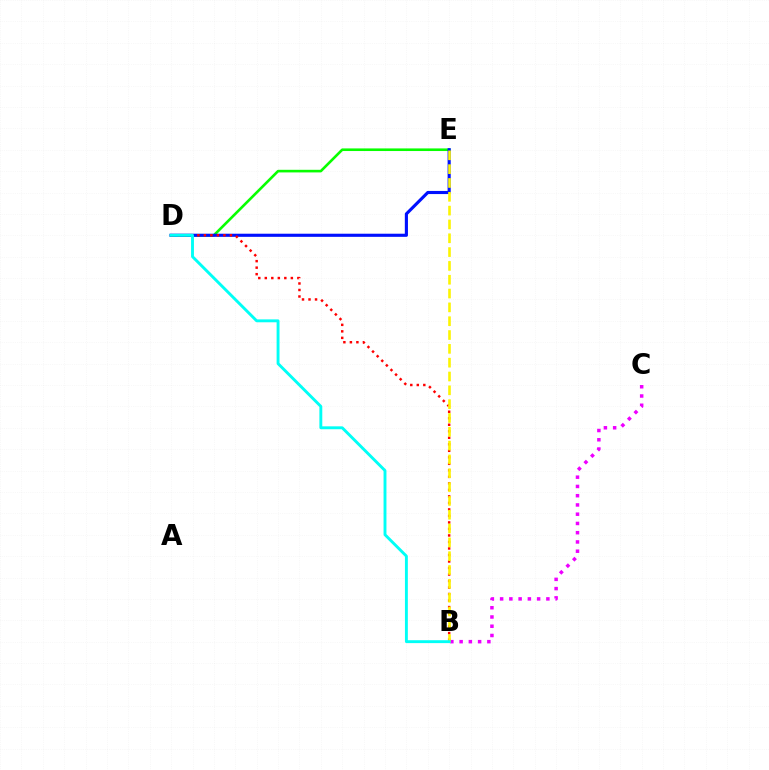{('D', 'E'): [{'color': '#08ff00', 'line_style': 'solid', 'thickness': 1.88}, {'color': '#0010ff', 'line_style': 'solid', 'thickness': 2.25}], ('B', 'C'): [{'color': '#ee00ff', 'line_style': 'dotted', 'thickness': 2.51}], ('B', 'D'): [{'color': '#ff0000', 'line_style': 'dotted', 'thickness': 1.77}, {'color': '#00fff6', 'line_style': 'solid', 'thickness': 2.08}], ('B', 'E'): [{'color': '#fcf500', 'line_style': 'dashed', 'thickness': 1.88}]}